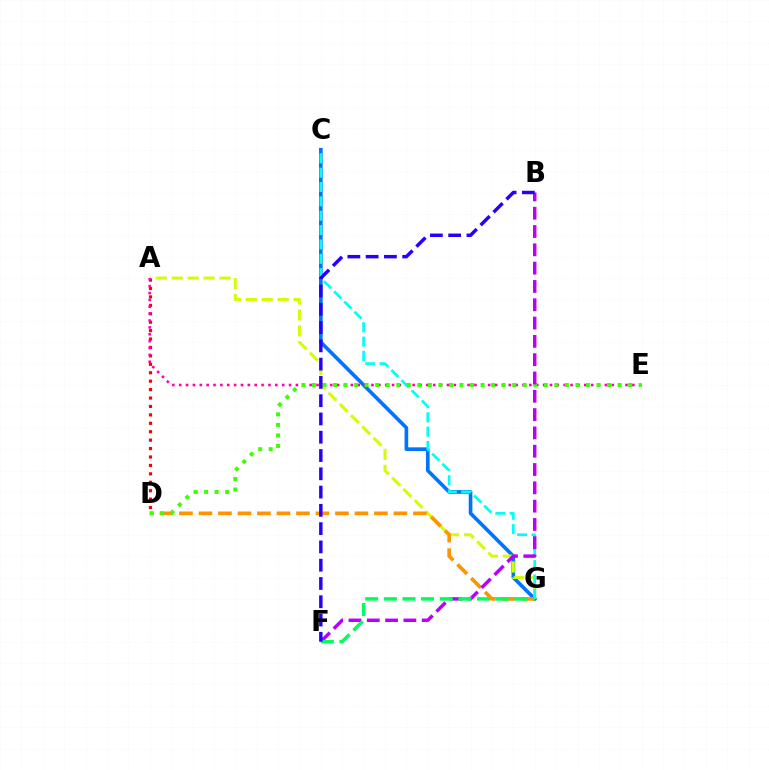{('C', 'G'): [{'color': '#0074ff', 'line_style': 'solid', 'thickness': 2.63}, {'color': '#00fff6', 'line_style': 'dashed', 'thickness': 1.95}], ('A', 'G'): [{'color': '#d1ff00', 'line_style': 'dashed', 'thickness': 2.16}], ('A', 'D'): [{'color': '#ff0000', 'line_style': 'dotted', 'thickness': 2.29}], ('A', 'E'): [{'color': '#ff00ac', 'line_style': 'dotted', 'thickness': 1.87}], ('D', 'G'): [{'color': '#ff9400', 'line_style': 'dashed', 'thickness': 2.65}], ('D', 'E'): [{'color': '#3dff00', 'line_style': 'dotted', 'thickness': 2.86}], ('B', 'F'): [{'color': '#b900ff', 'line_style': 'dashed', 'thickness': 2.49}, {'color': '#2500ff', 'line_style': 'dashed', 'thickness': 2.48}], ('F', 'G'): [{'color': '#00ff5c', 'line_style': 'dashed', 'thickness': 2.53}]}